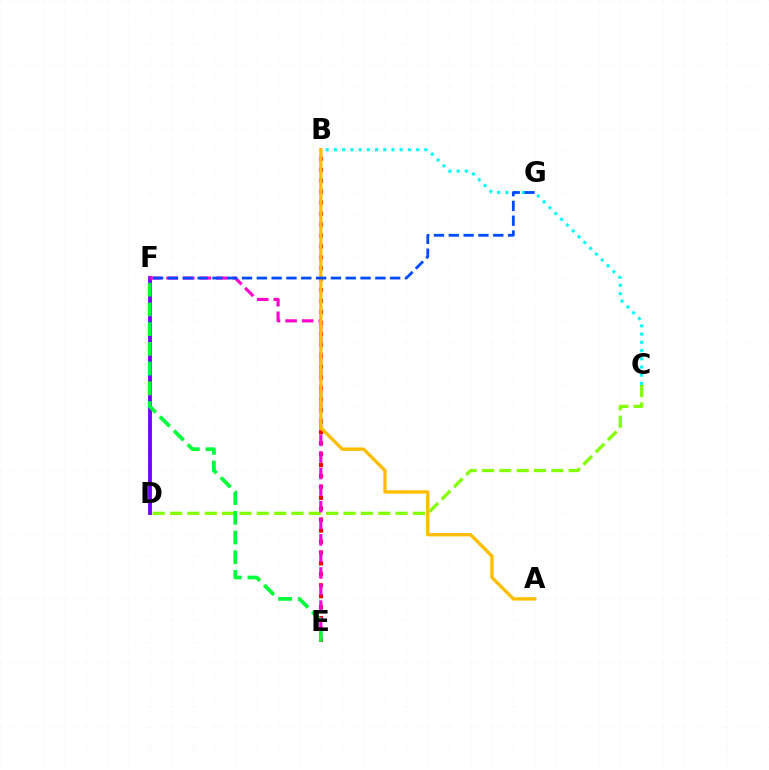{('D', 'F'): [{'color': '#7200ff', 'line_style': 'solid', 'thickness': 2.76}], ('B', 'E'): [{'color': '#ff0000', 'line_style': 'dotted', 'thickness': 2.97}], ('C', 'D'): [{'color': '#84ff00', 'line_style': 'dashed', 'thickness': 2.36}], ('E', 'F'): [{'color': '#ff00cf', 'line_style': 'dashed', 'thickness': 2.25}, {'color': '#00ff39', 'line_style': 'dashed', 'thickness': 2.68}], ('A', 'B'): [{'color': '#ffbd00', 'line_style': 'solid', 'thickness': 2.42}], ('B', 'C'): [{'color': '#00fff6', 'line_style': 'dotted', 'thickness': 2.23}], ('F', 'G'): [{'color': '#004bff', 'line_style': 'dashed', 'thickness': 2.01}]}